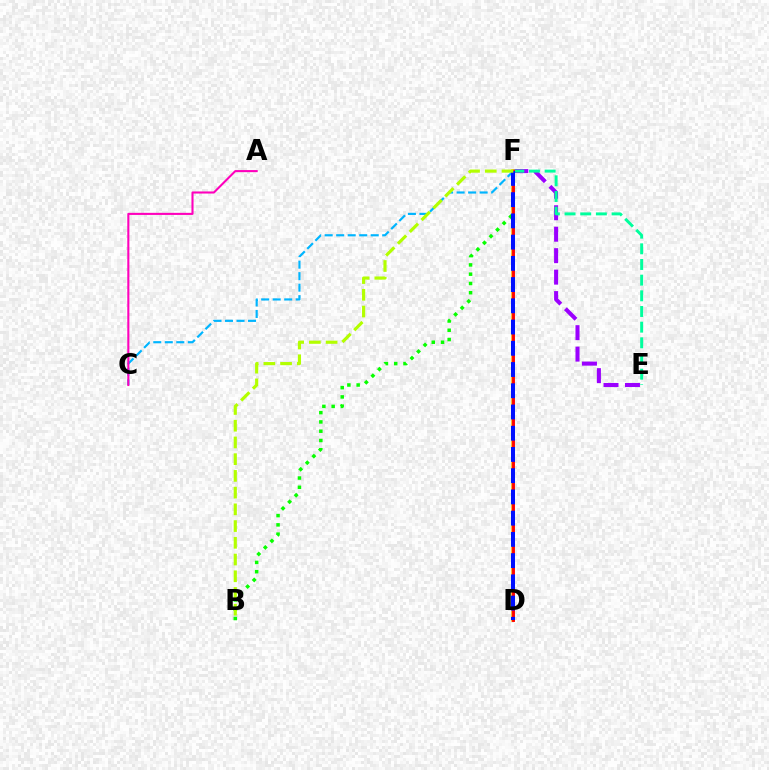{('E', 'F'): [{'color': '#9b00ff', 'line_style': 'dashed', 'thickness': 2.92}, {'color': '#00ff9d', 'line_style': 'dashed', 'thickness': 2.13}], ('C', 'F'): [{'color': '#00b5ff', 'line_style': 'dashed', 'thickness': 1.56}], ('B', 'F'): [{'color': '#08ff00', 'line_style': 'dotted', 'thickness': 2.52}, {'color': '#b3ff00', 'line_style': 'dashed', 'thickness': 2.27}], ('D', 'F'): [{'color': '#ffa500', 'line_style': 'solid', 'thickness': 2.53}, {'color': '#ff0000', 'line_style': 'solid', 'thickness': 2.05}, {'color': '#0010ff', 'line_style': 'dashed', 'thickness': 2.88}], ('A', 'C'): [{'color': '#ff00bd', 'line_style': 'solid', 'thickness': 1.5}]}